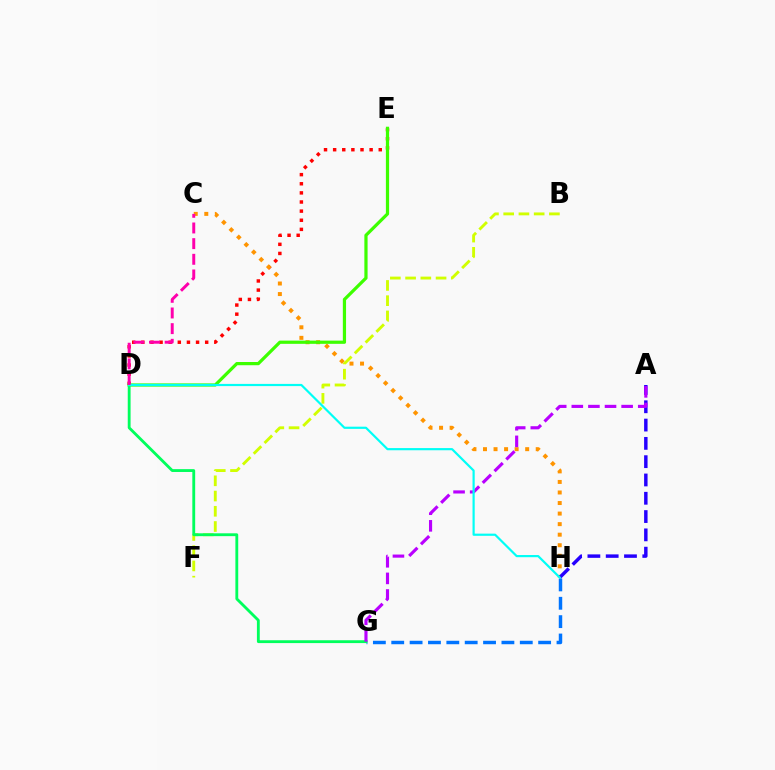{('D', 'E'): [{'color': '#ff0000', 'line_style': 'dotted', 'thickness': 2.48}, {'color': '#3dff00', 'line_style': 'solid', 'thickness': 2.32}], ('C', 'H'): [{'color': '#ff9400', 'line_style': 'dotted', 'thickness': 2.87}], ('B', 'F'): [{'color': '#d1ff00', 'line_style': 'dashed', 'thickness': 2.07}], ('G', 'H'): [{'color': '#0074ff', 'line_style': 'dashed', 'thickness': 2.49}], ('D', 'G'): [{'color': '#00ff5c', 'line_style': 'solid', 'thickness': 2.05}], ('A', 'H'): [{'color': '#2500ff', 'line_style': 'dashed', 'thickness': 2.49}], ('A', 'G'): [{'color': '#b900ff', 'line_style': 'dashed', 'thickness': 2.26}], ('D', 'H'): [{'color': '#00fff6', 'line_style': 'solid', 'thickness': 1.57}], ('C', 'D'): [{'color': '#ff00ac', 'line_style': 'dashed', 'thickness': 2.13}]}